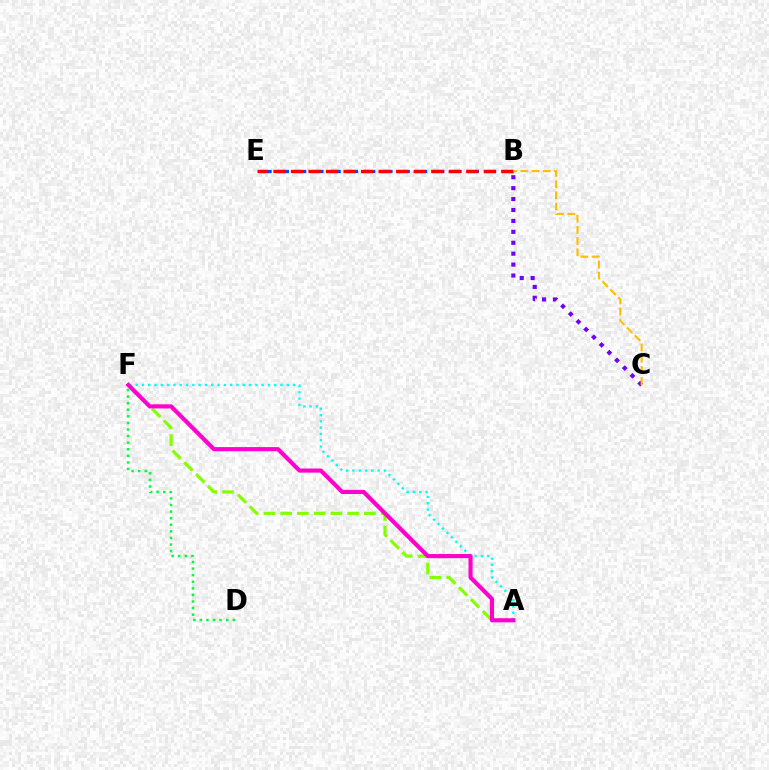{('B', 'E'): [{'color': '#004bff', 'line_style': 'dashed', 'thickness': 2.35}, {'color': '#ff0000', 'line_style': 'dashed', 'thickness': 2.38}], ('A', 'F'): [{'color': '#00fff6', 'line_style': 'dotted', 'thickness': 1.71}, {'color': '#84ff00', 'line_style': 'dashed', 'thickness': 2.27}, {'color': '#ff00cf', 'line_style': 'solid', 'thickness': 2.97}], ('D', 'F'): [{'color': '#00ff39', 'line_style': 'dotted', 'thickness': 1.79}], ('B', 'C'): [{'color': '#7200ff', 'line_style': 'dotted', 'thickness': 2.97}, {'color': '#ffbd00', 'line_style': 'dashed', 'thickness': 1.52}]}